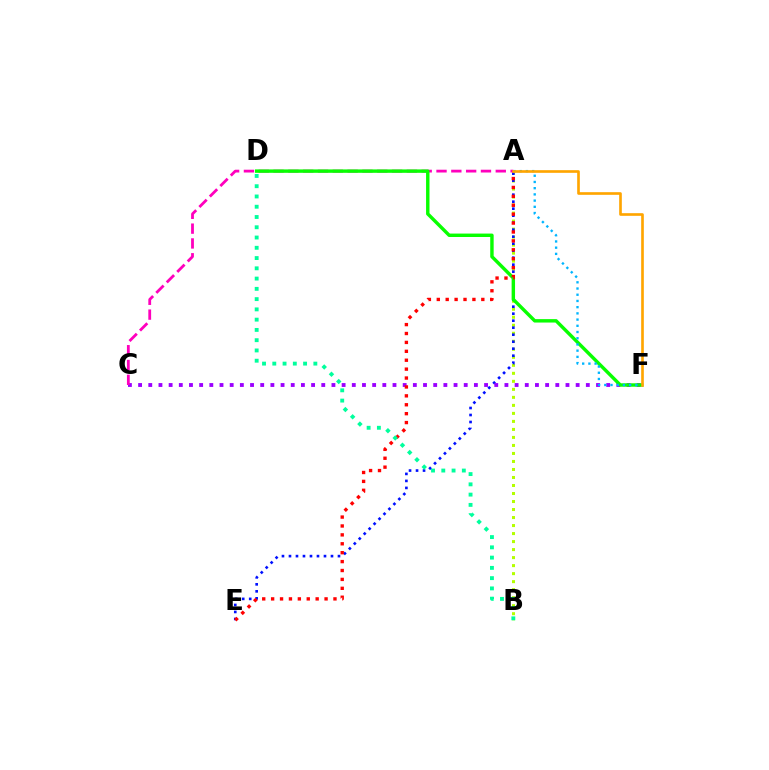{('A', 'B'): [{'color': '#b3ff00', 'line_style': 'dotted', 'thickness': 2.18}], ('A', 'E'): [{'color': '#0010ff', 'line_style': 'dotted', 'thickness': 1.9}, {'color': '#ff0000', 'line_style': 'dotted', 'thickness': 2.42}], ('C', 'F'): [{'color': '#9b00ff', 'line_style': 'dotted', 'thickness': 2.76}], ('A', 'C'): [{'color': '#ff00bd', 'line_style': 'dashed', 'thickness': 2.01}], ('D', 'F'): [{'color': '#08ff00', 'line_style': 'solid', 'thickness': 2.46}], ('A', 'F'): [{'color': '#00b5ff', 'line_style': 'dotted', 'thickness': 1.69}, {'color': '#ffa500', 'line_style': 'solid', 'thickness': 1.91}], ('B', 'D'): [{'color': '#00ff9d', 'line_style': 'dotted', 'thickness': 2.79}]}